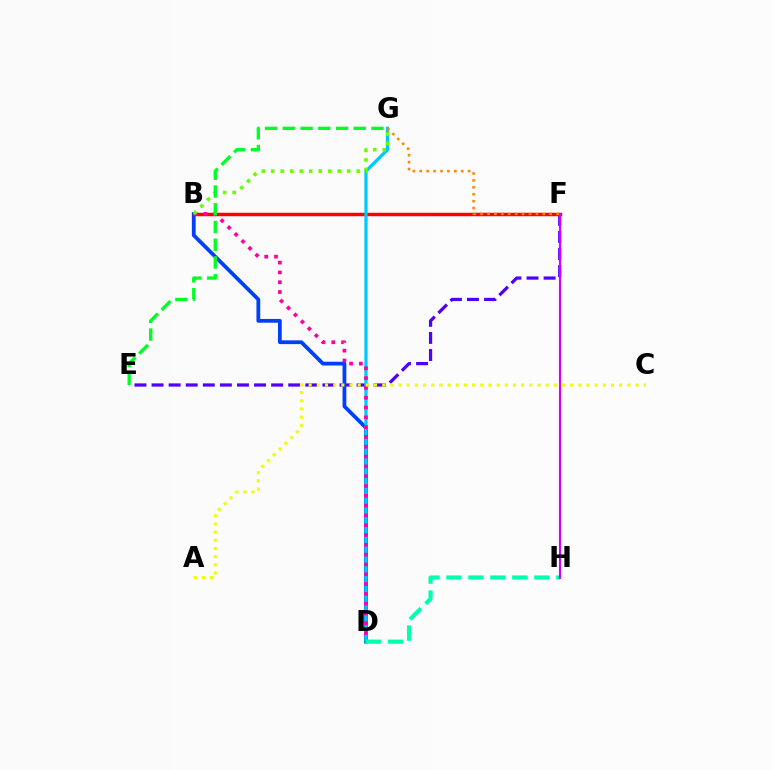{('E', 'F'): [{'color': '#4f00ff', 'line_style': 'dashed', 'thickness': 2.32}], ('B', 'D'): [{'color': '#003fff', 'line_style': 'solid', 'thickness': 2.72}, {'color': '#ff00a0', 'line_style': 'dotted', 'thickness': 2.66}], ('B', 'F'): [{'color': '#ff0000', 'line_style': 'solid', 'thickness': 2.48}], ('D', 'G'): [{'color': '#00c7ff', 'line_style': 'solid', 'thickness': 2.34}], ('A', 'C'): [{'color': '#eeff00', 'line_style': 'dotted', 'thickness': 2.22}], ('D', 'H'): [{'color': '#00ffaf', 'line_style': 'dashed', 'thickness': 2.99}], ('B', 'G'): [{'color': '#66ff00', 'line_style': 'dotted', 'thickness': 2.58}], ('F', 'H'): [{'color': '#d600ff', 'line_style': 'solid', 'thickness': 1.51}], ('F', 'G'): [{'color': '#ff8800', 'line_style': 'dotted', 'thickness': 1.88}], ('E', 'G'): [{'color': '#00ff27', 'line_style': 'dashed', 'thickness': 2.41}]}